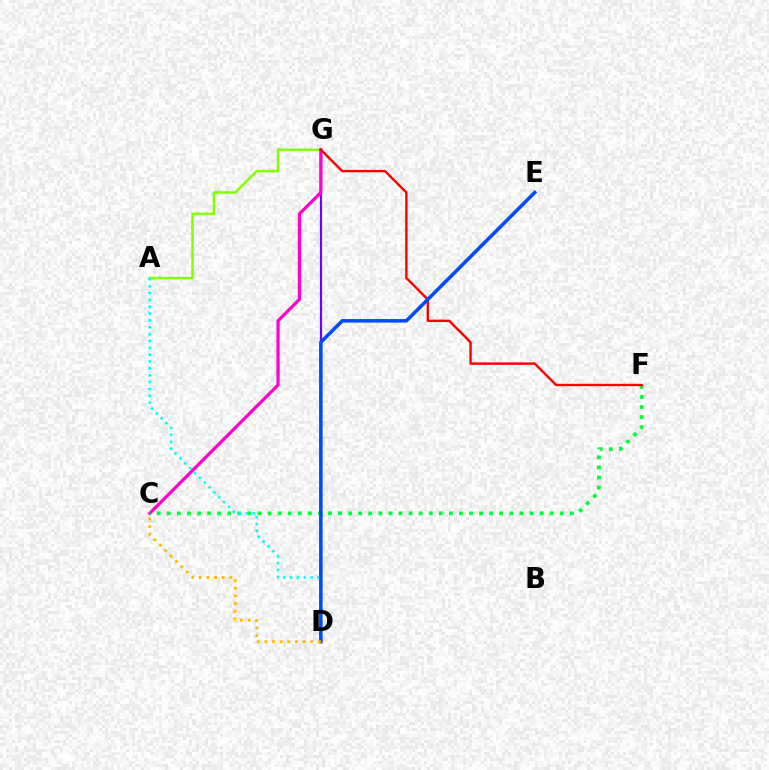{('D', 'G'): [{'color': '#7200ff', 'line_style': 'solid', 'thickness': 1.56}], ('A', 'G'): [{'color': '#84ff00', 'line_style': 'solid', 'thickness': 1.82}], ('C', 'G'): [{'color': '#ff00cf', 'line_style': 'solid', 'thickness': 2.33}], ('C', 'F'): [{'color': '#00ff39', 'line_style': 'dotted', 'thickness': 2.74}], ('A', 'D'): [{'color': '#00fff6', 'line_style': 'dotted', 'thickness': 1.86}], ('F', 'G'): [{'color': '#ff0000', 'line_style': 'solid', 'thickness': 1.74}], ('D', 'E'): [{'color': '#004bff', 'line_style': 'solid', 'thickness': 2.53}], ('C', 'D'): [{'color': '#ffbd00', 'line_style': 'dotted', 'thickness': 2.08}]}